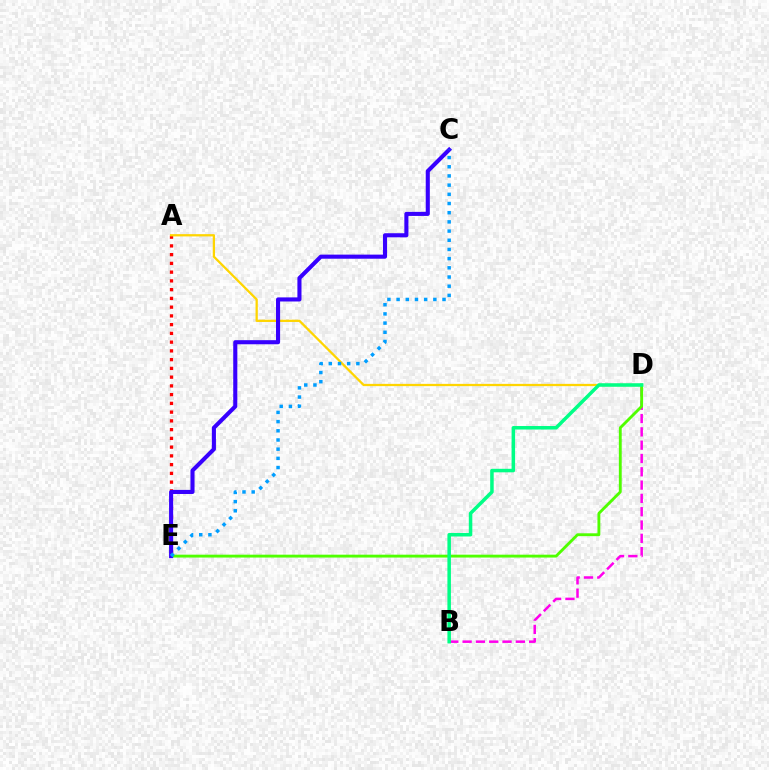{('A', 'E'): [{'color': '#ff0000', 'line_style': 'dotted', 'thickness': 2.38}], ('B', 'D'): [{'color': '#ff00ed', 'line_style': 'dashed', 'thickness': 1.81}, {'color': '#00ff86', 'line_style': 'solid', 'thickness': 2.53}], ('A', 'D'): [{'color': '#ffd500', 'line_style': 'solid', 'thickness': 1.63}], ('D', 'E'): [{'color': '#4fff00', 'line_style': 'solid', 'thickness': 2.06}], ('C', 'E'): [{'color': '#3700ff', 'line_style': 'solid', 'thickness': 2.94}, {'color': '#009eff', 'line_style': 'dotted', 'thickness': 2.5}]}